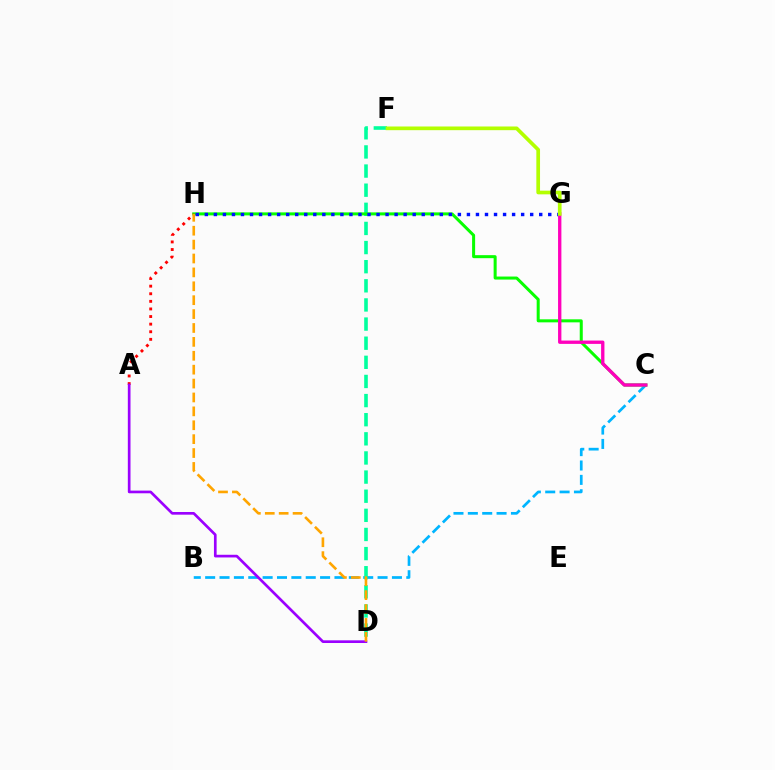{('B', 'C'): [{'color': '#00b5ff', 'line_style': 'dashed', 'thickness': 1.95}], ('D', 'F'): [{'color': '#00ff9d', 'line_style': 'dashed', 'thickness': 2.6}], ('C', 'H'): [{'color': '#08ff00', 'line_style': 'solid', 'thickness': 2.18}], ('A', 'H'): [{'color': '#ff0000', 'line_style': 'dotted', 'thickness': 2.06}], ('G', 'H'): [{'color': '#0010ff', 'line_style': 'dotted', 'thickness': 2.46}], ('C', 'G'): [{'color': '#ff00bd', 'line_style': 'solid', 'thickness': 2.39}], ('F', 'G'): [{'color': '#b3ff00', 'line_style': 'solid', 'thickness': 2.65}], ('A', 'D'): [{'color': '#9b00ff', 'line_style': 'solid', 'thickness': 1.93}], ('D', 'H'): [{'color': '#ffa500', 'line_style': 'dashed', 'thickness': 1.89}]}